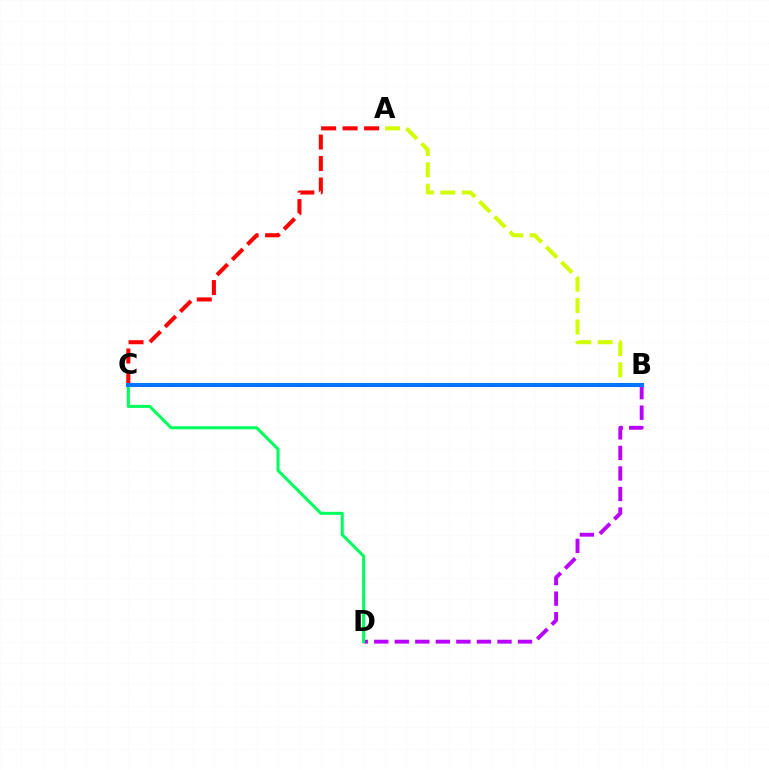{('A', 'C'): [{'color': '#ff0000', 'line_style': 'dashed', 'thickness': 2.92}], ('B', 'D'): [{'color': '#b900ff', 'line_style': 'dashed', 'thickness': 2.79}], ('A', 'B'): [{'color': '#d1ff00', 'line_style': 'dashed', 'thickness': 2.91}], ('C', 'D'): [{'color': '#00ff5c', 'line_style': 'solid', 'thickness': 2.2}], ('B', 'C'): [{'color': '#0074ff', 'line_style': 'solid', 'thickness': 2.91}]}